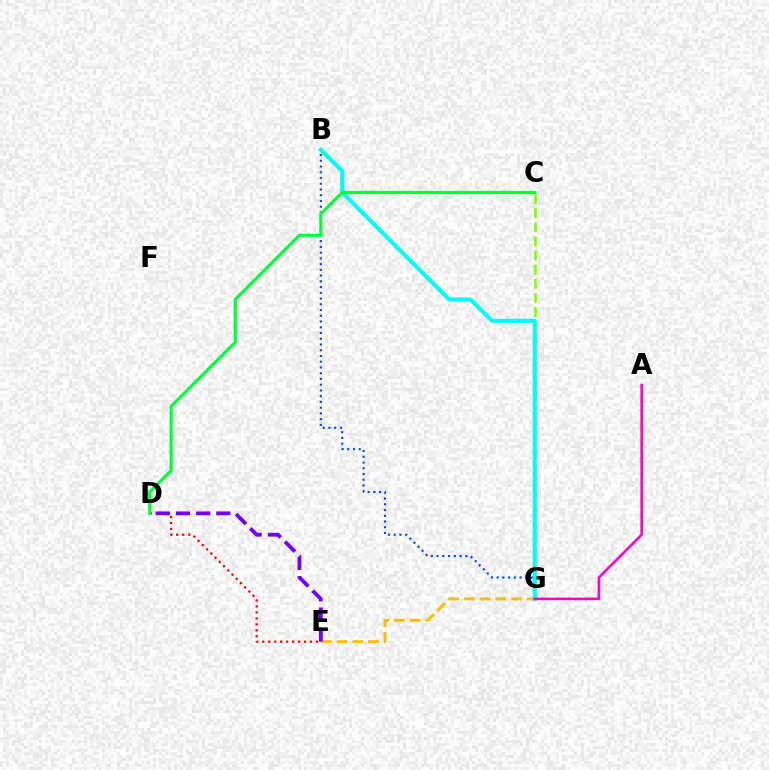{('D', 'E'): [{'color': '#ff0000', 'line_style': 'dotted', 'thickness': 1.62}, {'color': '#7200ff', 'line_style': 'dashed', 'thickness': 2.74}], ('E', 'G'): [{'color': '#ffbd00', 'line_style': 'dashed', 'thickness': 2.14}], ('B', 'G'): [{'color': '#004bff', 'line_style': 'dotted', 'thickness': 1.56}, {'color': '#00fff6', 'line_style': 'solid', 'thickness': 2.92}], ('C', 'G'): [{'color': '#84ff00', 'line_style': 'dashed', 'thickness': 1.92}], ('A', 'G'): [{'color': '#ff00cf', 'line_style': 'solid', 'thickness': 1.87}], ('C', 'D'): [{'color': '#00ff39', 'line_style': 'solid', 'thickness': 2.24}]}